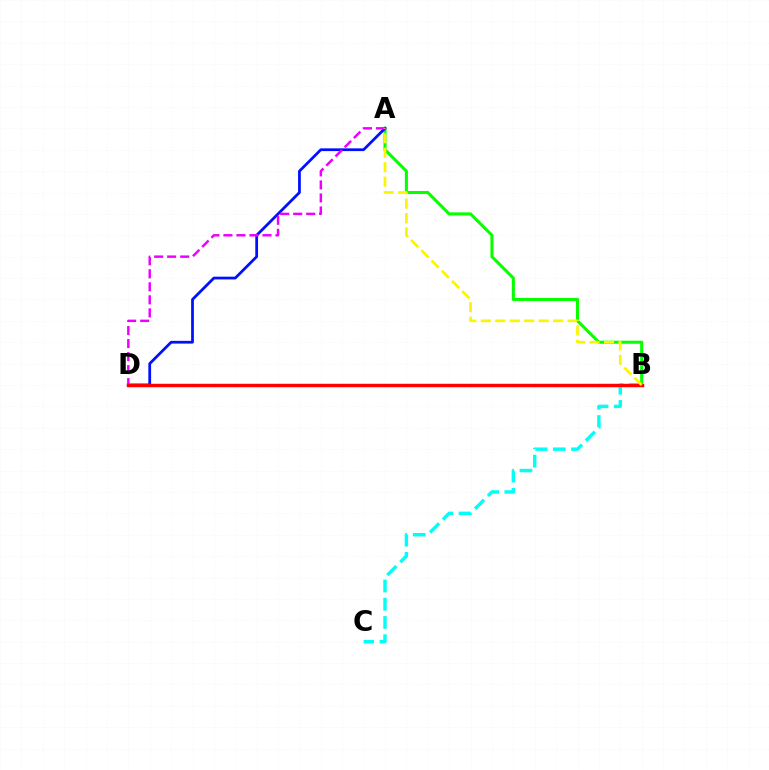{('A', 'B'): [{'color': '#08ff00', 'line_style': 'solid', 'thickness': 2.2}, {'color': '#fcf500', 'line_style': 'dashed', 'thickness': 1.96}], ('A', 'D'): [{'color': '#0010ff', 'line_style': 'solid', 'thickness': 1.99}, {'color': '#ee00ff', 'line_style': 'dashed', 'thickness': 1.77}], ('B', 'C'): [{'color': '#00fff6', 'line_style': 'dashed', 'thickness': 2.48}], ('B', 'D'): [{'color': '#ff0000', 'line_style': 'solid', 'thickness': 2.49}]}